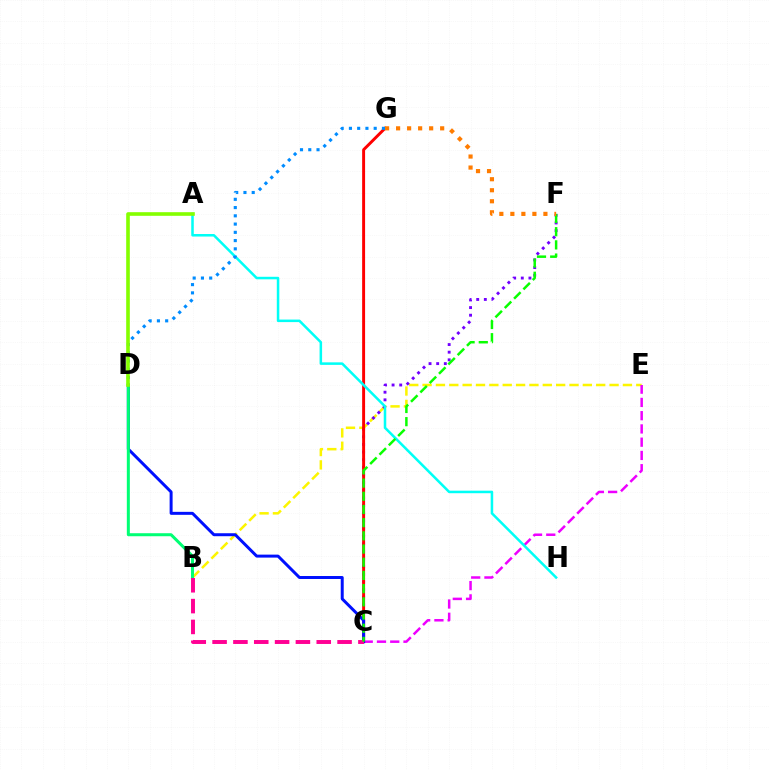{('B', 'E'): [{'color': '#fcf500', 'line_style': 'dashed', 'thickness': 1.81}], ('C', 'E'): [{'color': '#ee00ff', 'line_style': 'dashed', 'thickness': 1.8}], ('C', 'F'): [{'color': '#7200ff', 'line_style': 'dotted', 'thickness': 2.08}, {'color': '#08ff00', 'line_style': 'dashed', 'thickness': 1.79}], ('C', 'G'): [{'color': '#ff0000', 'line_style': 'solid', 'thickness': 2.12}], ('A', 'H'): [{'color': '#00fff6', 'line_style': 'solid', 'thickness': 1.82}], ('D', 'G'): [{'color': '#008cff', 'line_style': 'dotted', 'thickness': 2.24}], ('C', 'D'): [{'color': '#0010ff', 'line_style': 'solid', 'thickness': 2.14}], ('B', 'D'): [{'color': '#00ff74', 'line_style': 'solid', 'thickness': 2.18}], ('B', 'C'): [{'color': '#ff0094', 'line_style': 'dashed', 'thickness': 2.83}], ('A', 'D'): [{'color': '#84ff00', 'line_style': 'solid', 'thickness': 2.61}], ('F', 'G'): [{'color': '#ff7c00', 'line_style': 'dotted', 'thickness': 2.99}]}